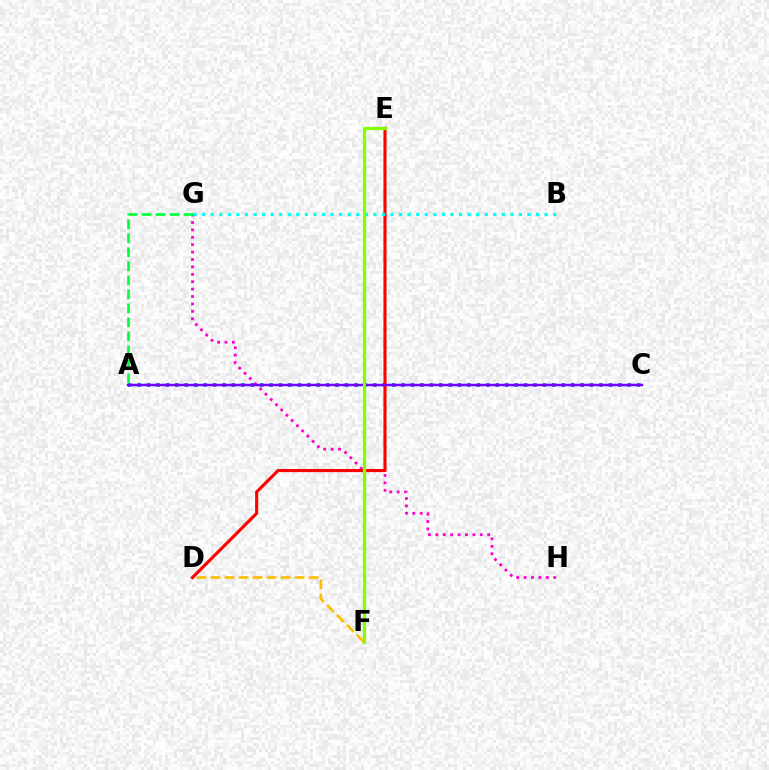{('G', 'H'): [{'color': '#ff00cf', 'line_style': 'dotted', 'thickness': 2.01}], ('A', 'C'): [{'color': '#004bff', 'line_style': 'dotted', 'thickness': 2.56}, {'color': '#7200ff', 'line_style': 'solid', 'thickness': 1.77}], ('D', 'E'): [{'color': '#ff0000', 'line_style': 'solid', 'thickness': 2.25}], ('B', 'G'): [{'color': '#00fff6', 'line_style': 'dotted', 'thickness': 2.33}], ('E', 'F'): [{'color': '#84ff00', 'line_style': 'solid', 'thickness': 2.35}], ('A', 'G'): [{'color': '#00ff39', 'line_style': 'dashed', 'thickness': 1.9}], ('D', 'F'): [{'color': '#ffbd00', 'line_style': 'dashed', 'thickness': 1.91}]}